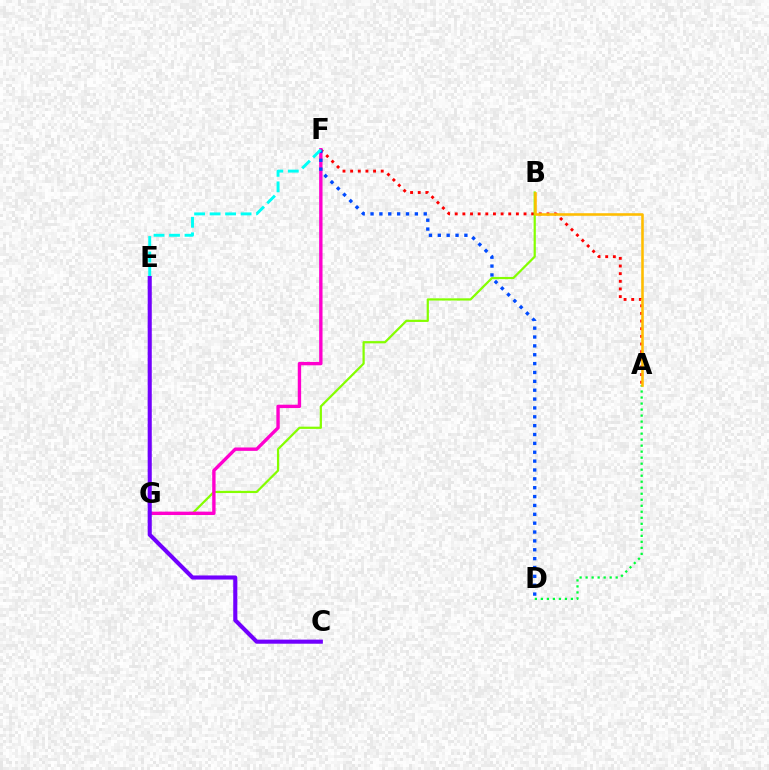{('A', 'F'): [{'color': '#ff0000', 'line_style': 'dotted', 'thickness': 2.08}], ('B', 'G'): [{'color': '#84ff00', 'line_style': 'solid', 'thickness': 1.6}], ('A', 'D'): [{'color': '#00ff39', 'line_style': 'dotted', 'thickness': 1.63}], ('F', 'G'): [{'color': '#ff00cf', 'line_style': 'solid', 'thickness': 2.43}], ('A', 'B'): [{'color': '#ffbd00', 'line_style': 'solid', 'thickness': 1.86}], ('D', 'F'): [{'color': '#004bff', 'line_style': 'dotted', 'thickness': 2.41}], ('E', 'F'): [{'color': '#00fff6', 'line_style': 'dashed', 'thickness': 2.1}], ('C', 'E'): [{'color': '#7200ff', 'line_style': 'solid', 'thickness': 2.94}]}